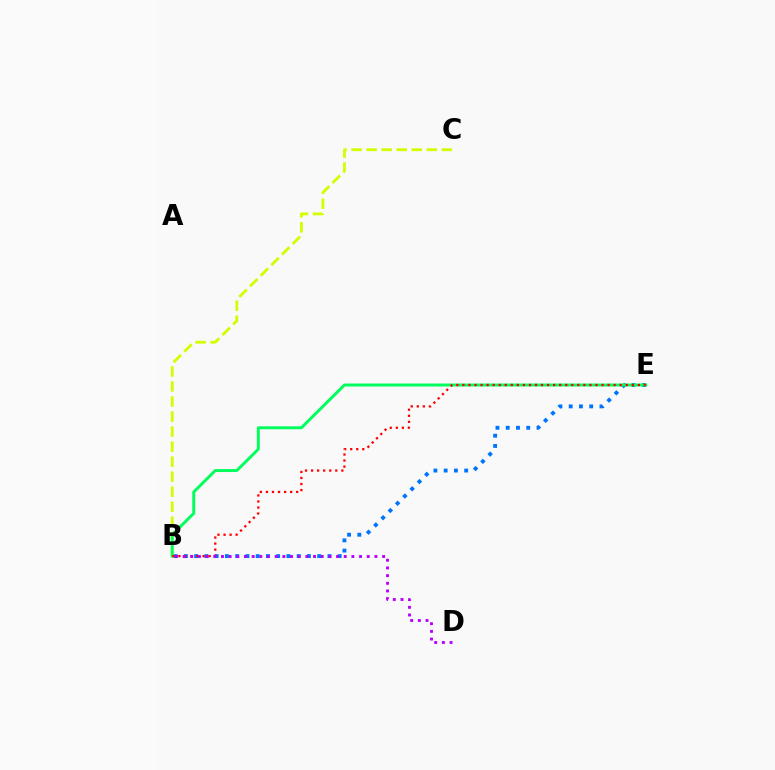{('B', 'E'): [{'color': '#0074ff', 'line_style': 'dotted', 'thickness': 2.79}, {'color': '#00ff5c', 'line_style': 'solid', 'thickness': 2.12}, {'color': '#ff0000', 'line_style': 'dotted', 'thickness': 1.64}], ('B', 'C'): [{'color': '#d1ff00', 'line_style': 'dashed', 'thickness': 2.04}], ('B', 'D'): [{'color': '#b900ff', 'line_style': 'dotted', 'thickness': 2.08}]}